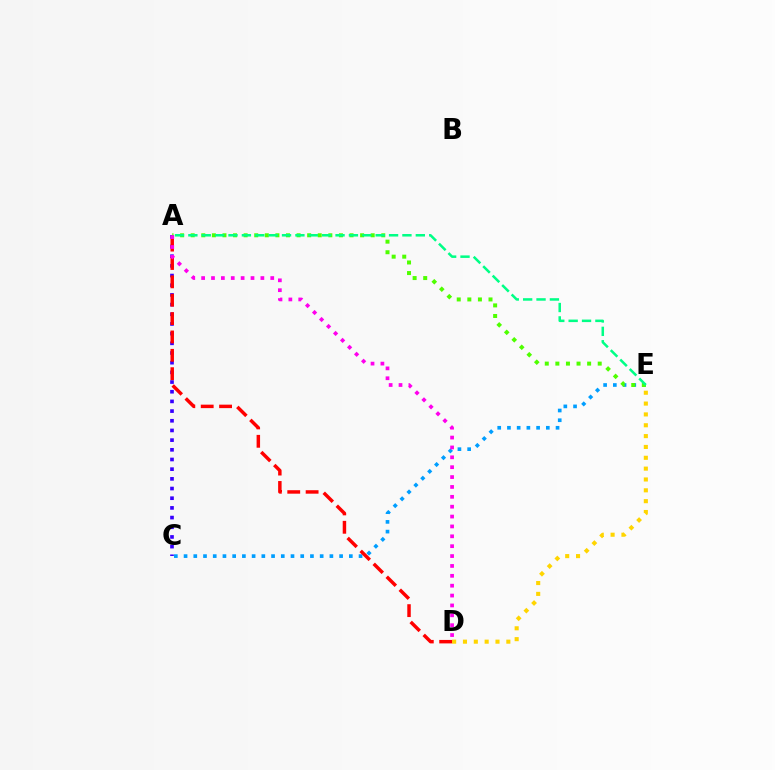{('C', 'E'): [{'color': '#009eff', 'line_style': 'dotted', 'thickness': 2.64}], ('A', 'C'): [{'color': '#3700ff', 'line_style': 'dotted', 'thickness': 2.63}], ('D', 'E'): [{'color': '#ffd500', 'line_style': 'dotted', 'thickness': 2.95}], ('A', 'E'): [{'color': '#4fff00', 'line_style': 'dotted', 'thickness': 2.88}, {'color': '#00ff86', 'line_style': 'dashed', 'thickness': 1.82}], ('A', 'D'): [{'color': '#ff0000', 'line_style': 'dashed', 'thickness': 2.5}, {'color': '#ff00ed', 'line_style': 'dotted', 'thickness': 2.68}]}